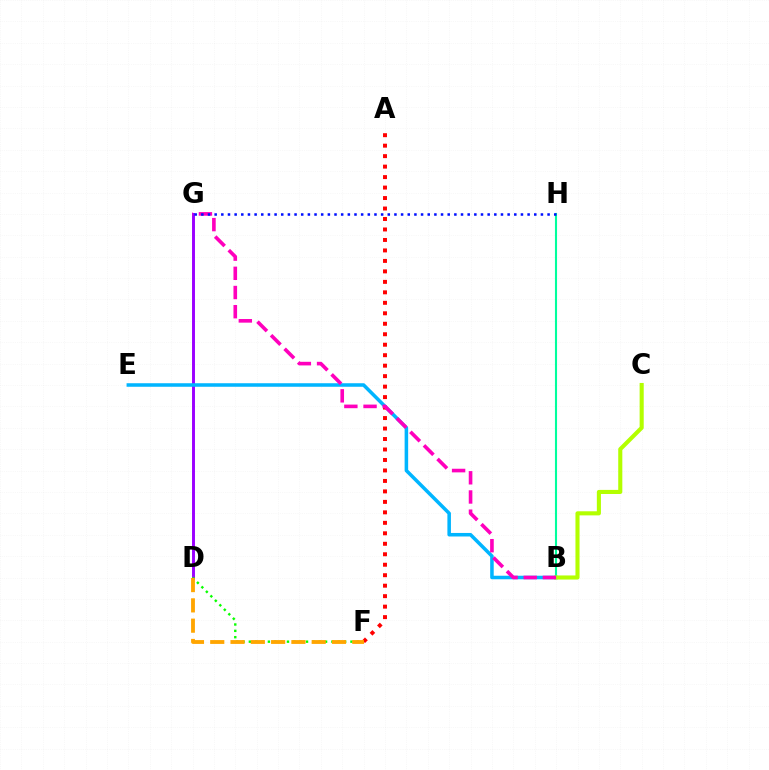{('D', 'G'): [{'color': '#9b00ff', 'line_style': 'solid', 'thickness': 2.12}], ('B', 'E'): [{'color': '#00b5ff', 'line_style': 'solid', 'thickness': 2.54}], ('B', 'H'): [{'color': '#00ff9d', 'line_style': 'solid', 'thickness': 1.51}], ('D', 'F'): [{'color': '#08ff00', 'line_style': 'dotted', 'thickness': 1.73}, {'color': '#ffa500', 'line_style': 'dashed', 'thickness': 2.76}], ('B', 'C'): [{'color': '#b3ff00', 'line_style': 'solid', 'thickness': 2.95}], ('A', 'F'): [{'color': '#ff0000', 'line_style': 'dotted', 'thickness': 2.85}], ('B', 'G'): [{'color': '#ff00bd', 'line_style': 'dashed', 'thickness': 2.61}], ('G', 'H'): [{'color': '#0010ff', 'line_style': 'dotted', 'thickness': 1.81}]}